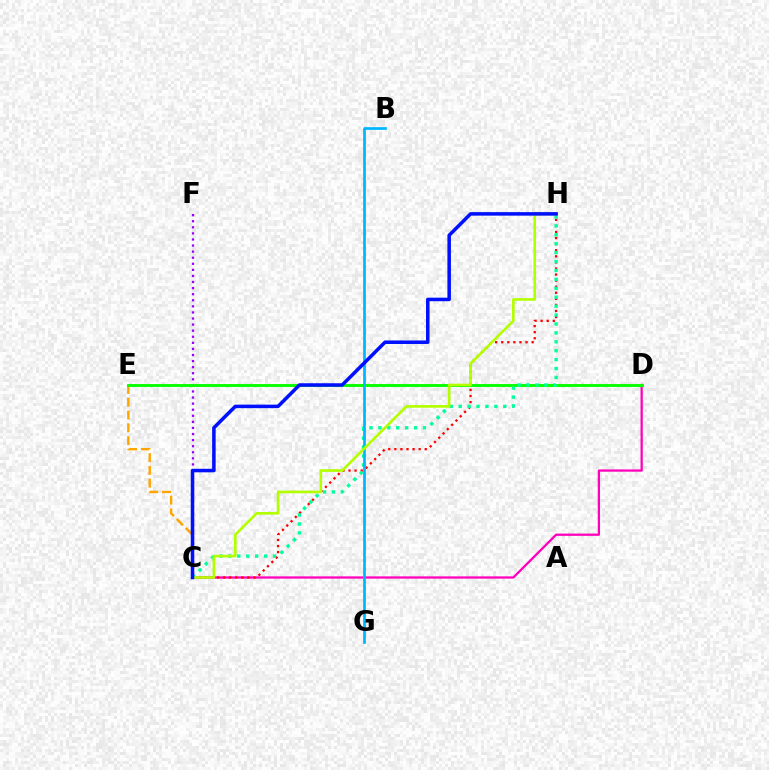{('C', 'D'): [{'color': '#ff00bd', 'line_style': 'solid', 'thickness': 1.64}], ('C', 'H'): [{'color': '#ff0000', 'line_style': 'dotted', 'thickness': 1.65}, {'color': '#00ff9d', 'line_style': 'dotted', 'thickness': 2.42}, {'color': '#b3ff00', 'line_style': 'solid', 'thickness': 1.91}, {'color': '#0010ff', 'line_style': 'solid', 'thickness': 2.54}], ('C', 'F'): [{'color': '#9b00ff', 'line_style': 'dotted', 'thickness': 1.65}], ('C', 'E'): [{'color': '#ffa500', 'line_style': 'dashed', 'thickness': 1.74}], ('D', 'E'): [{'color': '#08ff00', 'line_style': 'solid', 'thickness': 2.09}], ('B', 'G'): [{'color': '#00b5ff', 'line_style': 'solid', 'thickness': 1.94}]}